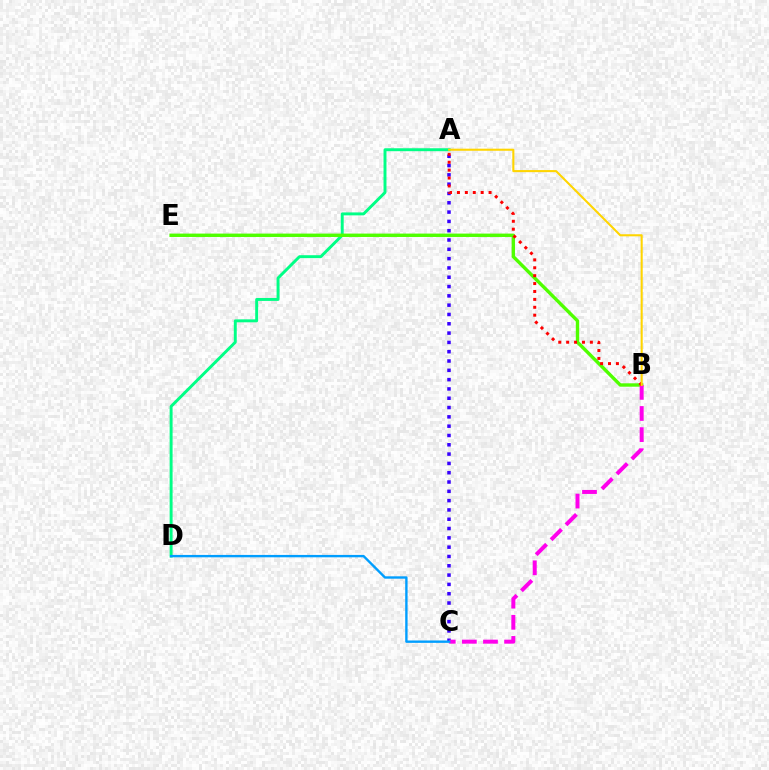{('A', 'C'): [{'color': '#3700ff', 'line_style': 'dotted', 'thickness': 2.53}], ('A', 'D'): [{'color': '#00ff86', 'line_style': 'solid', 'thickness': 2.11}], ('B', 'E'): [{'color': '#4fff00', 'line_style': 'solid', 'thickness': 2.44}], ('B', 'C'): [{'color': '#ff00ed', 'line_style': 'dashed', 'thickness': 2.87}], ('C', 'D'): [{'color': '#009eff', 'line_style': 'solid', 'thickness': 1.71}], ('A', 'B'): [{'color': '#ff0000', 'line_style': 'dotted', 'thickness': 2.15}, {'color': '#ffd500', 'line_style': 'solid', 'thickness': 1.5}]}